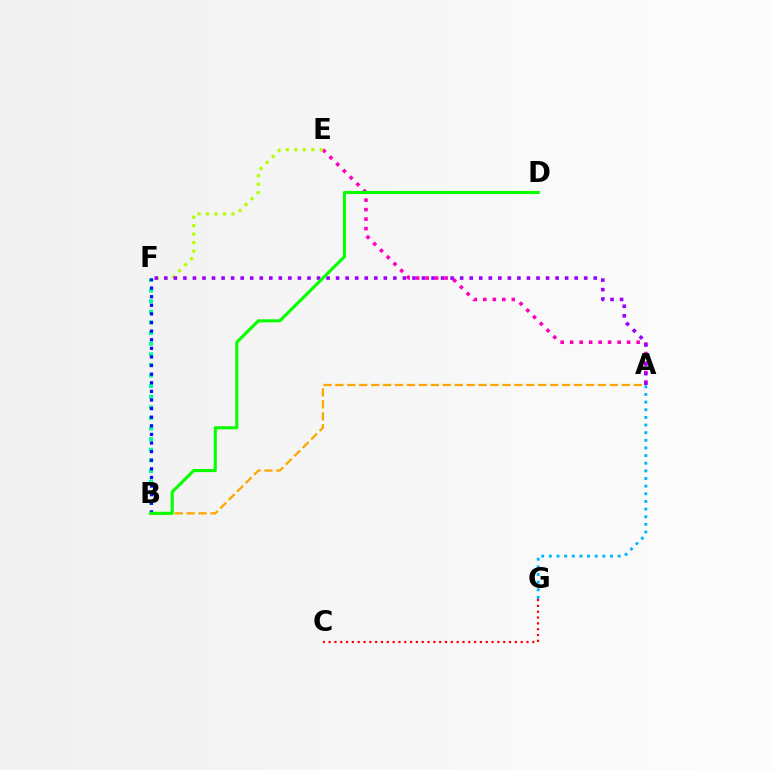{('A', 'E'): [{'color': '#ff00bd', 'line_style': 'dotted', 'thickness': 2.58}], ('B', 'F'): [{'color': '#00ff9d', 'line_style': 'dotted', 'thickness': 2.88}, {'color': '#0010ff', 'line_style': 'dotted', 'thickness': 2.34}], ('E', 'F'): [{'color': '#b3ff00', 'line_style': 'dotted', 'thickness': 2.31}], ('C', 'G'): [{'color': '#ff0000', 'line_style': 'dotted', 'thickness': 1.58}], ('A', 'B'): [{'color': '#ffa500', 'line_style': 'dashed', 'thickness': 1.62}], ('A', 'F'): [{'color': '#9b00ff', 'line_style': 'dotted', 'thickness': 2.59}], ('A', 'G'): [{'color': '#00b5ff', 'line_style': 'dotted', 'thickness': 2.08}], ('B', 'D'): [{'color': '#08ff00', 'line_style': 'solid', 'thickness': 2.23}]}